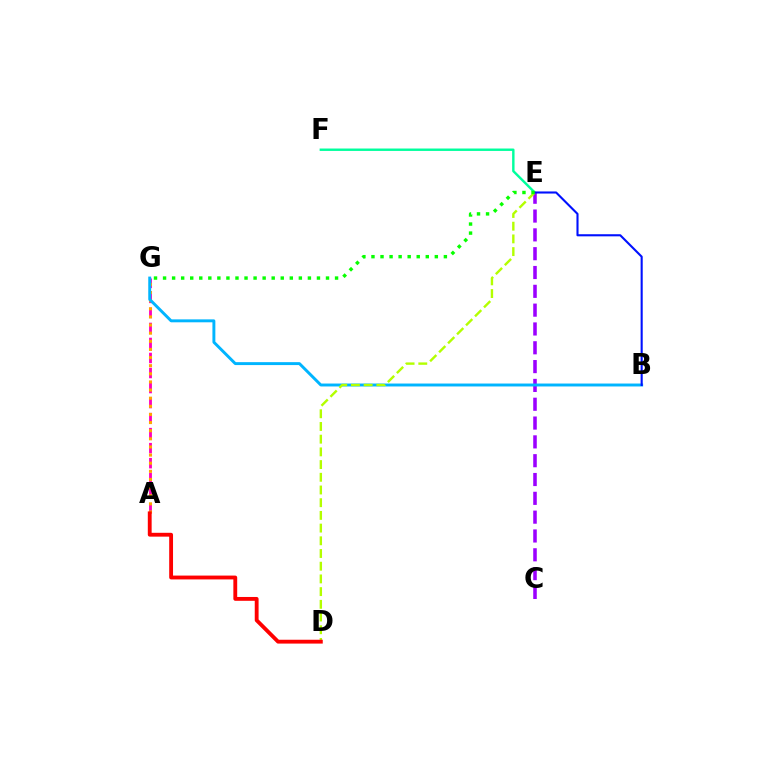{('A', 'G'): [{'color': '#ff00bd', 'line_style': 'dashed', 'thickness': 2.04}, {'color': '#ffa500', 'line_style': 'dotted', 'thickness': 2.21}], ('E', 'F'): [{'color': '#00ff9d', 'line_style': 'solid', 'thickness': 1.74}], ('C', 'E'): [{'color': '#9b00ff', 'line_style': 'dashed', 'thickness': 2.56}], ('B', 'G'): [{'color': '#00b5ff', 'line_style': 'solid', 'thickness': 2.11}], ('D', 'E'): [{'color': '#b3ff00', 'line_style': 'dashed', 'thickness': 1.73}], ('B', 'E'): [{'color': '#0010ff', 'line_style': 'solid', 'thickness': 1.51}], ('A', 'D'): [{'color': '#ff0000', 'line_style': 'solid', 'thickness': 2.77}], ('E', 'G'): [{'color': '#08ff00', 'line_style': 'dotted', 'thickness': 2.46}]}